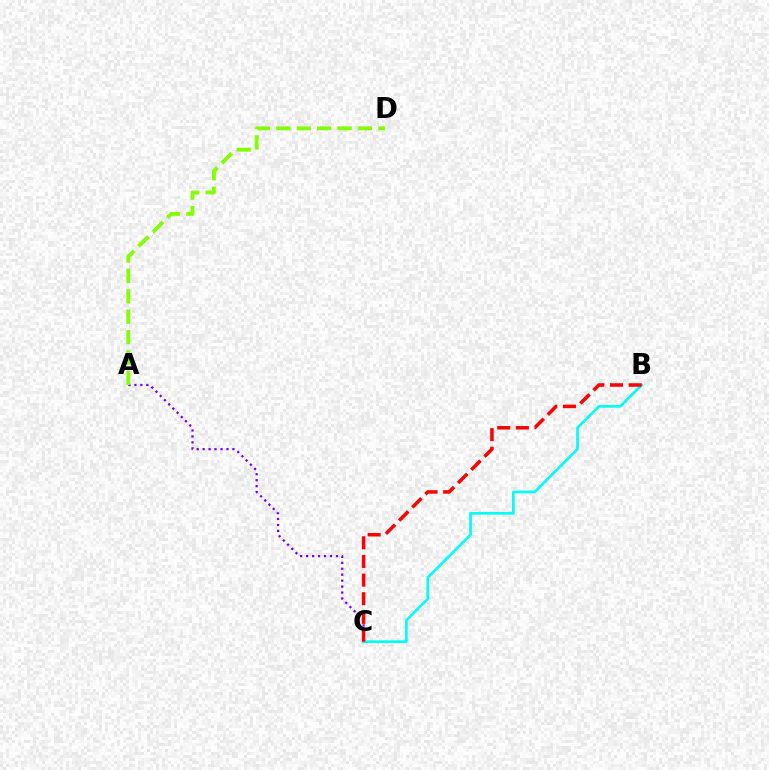{('A', 'C'): [{'color': '#7200ff', 'line_style': 'dotted', 'thickness': 1.62}], ('B', 'C'): [{'color': '#00fff6', 'line_style': 'solid', 'thickness': 1.92}, {'color': '#ff0000', 'line_style': 'dashed', 'thickness': 2.53}], ('A', 'D'): [{'color': '#84ff00', 'line_style': 'dashed', 'thickness': 2.77}]}